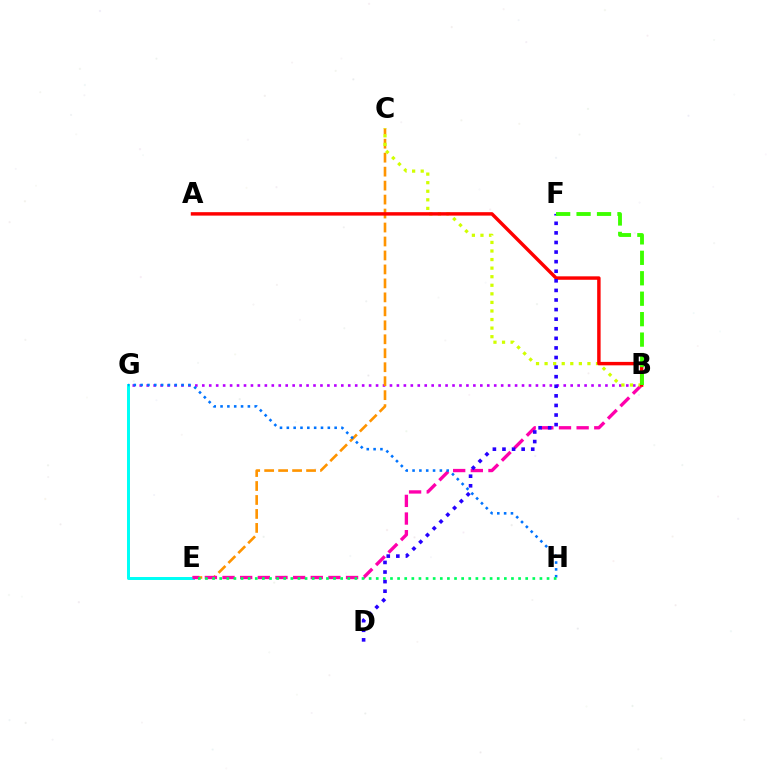{('B', 'G'): [{'color': '#b900ff', 'line_style': 'dotted', 'thickness': 1.89}], ('C', 'E'): [{'color': '#ff9400', 'line_style': 'dashed', 'thickness': 1.9}], ('E', 'G'): [{'color': '#00fff6', 'line_style': 'solid', 'thickness': 2.15}], ('B', 'E'): [{'color': '#ff00ac', 'line_style': 'dashed', 'thickness': 2.4}], ('B', 'C'): [{'color': '#d1ff00', 'line_style': 'dotted', 'thickness': 2.33}], ('A', 'B'): [{'color': '#ff0000', 'line_style': 'solid', 'thickness': 2.48}], ('D', 'F'): [{'color': '#2500ff', 'line_style': 'dotted', 'thickness': 2.6}], ('G', 'H'): [{'color': '#0074ff', 'line_style': 'dotted', 'thickness': 1.86}], ('B', 'F'): [{'color': '#3dff00', 'line_style': 'dashed', 'thickness': 2.78}], ('E', 'H'): [{'color': '#00ff5c', 'line_style': 'dotted', 'thickness': 1.93}]}